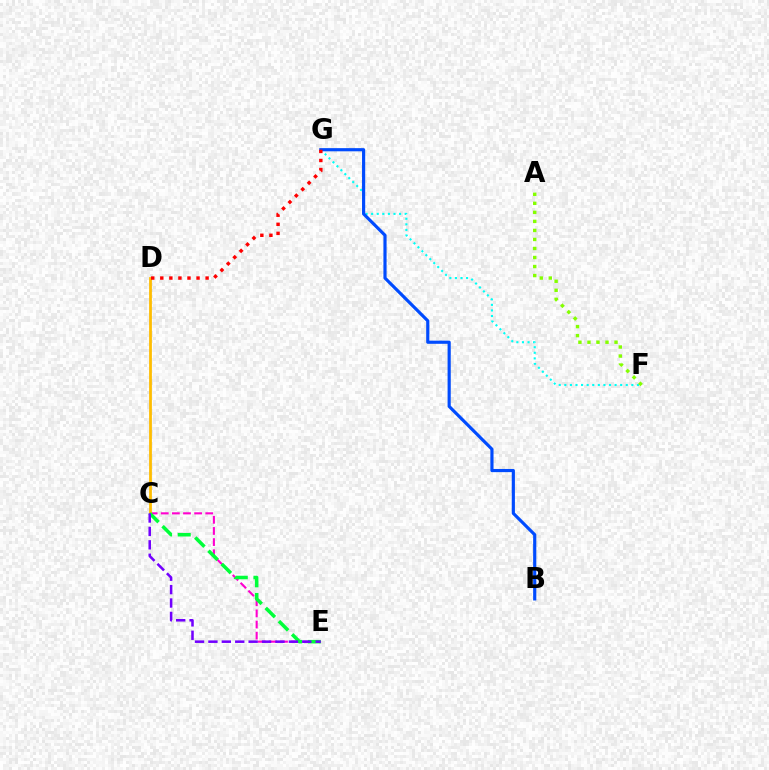{('F', 'G'): [{'color': '#00fff6', 'line_style': 'dotted', 'thickness': 1.52}], ('C', 'E'): [{'color': '#ff00cf', 'line_style': 'dashed', 'thickness': 1.51}, {'color': '#00ff39', 'line_style': 'dashed', 'thickness': 2.54}, {'color': '#7200ff', 'line_style': 'dashed', 'thickness': 1.82}], ('C', 'D'): [{'color': '#ffbd00', 'line_style': 'solid', 'thickness': 2.0}], ('B', 'G'): [{'color': '#004bff', 'line_style': 'solid', 'thickness': 2.28}], ('A', 'F'): [{'color': '#84ff00', 'line_style': 'dotted', 'thickness': 2.45}], ('D', 'G'): [{'color': '#ff0000', 'line_style': 'dotted', 'thickness': 2.46}]}